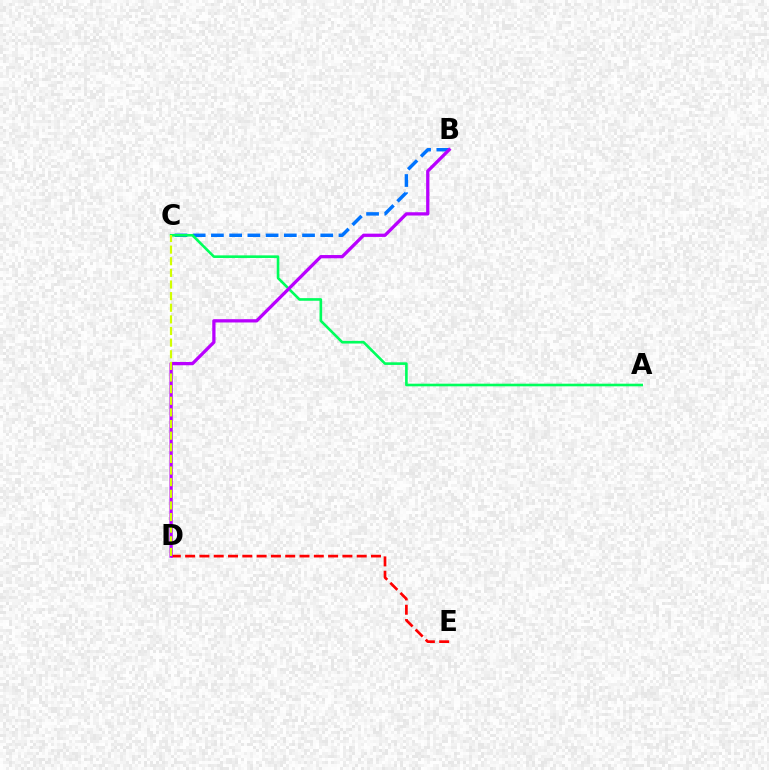{('B', 'C'): [{'color': '#0074ff', 'line_style': 'dashed', 'thickness': 2.48}], ('A', 'C'): [{'color': '#00ff5c', 'line_style': 'solid', 'thickness': 1.89}], ('D', 'E'): [{'color': '#ff0000', 'line_style': 'dashed', 'thickness': 1.94}], ('B', 'D'): [{'color': '#b900ff', 'line_style': 'solid', 'thickness': 2.35}], ('C', 'D'): [{'color': '#d1ff00', 'line_style': 'dashed', 'thickness': 1.58}]}